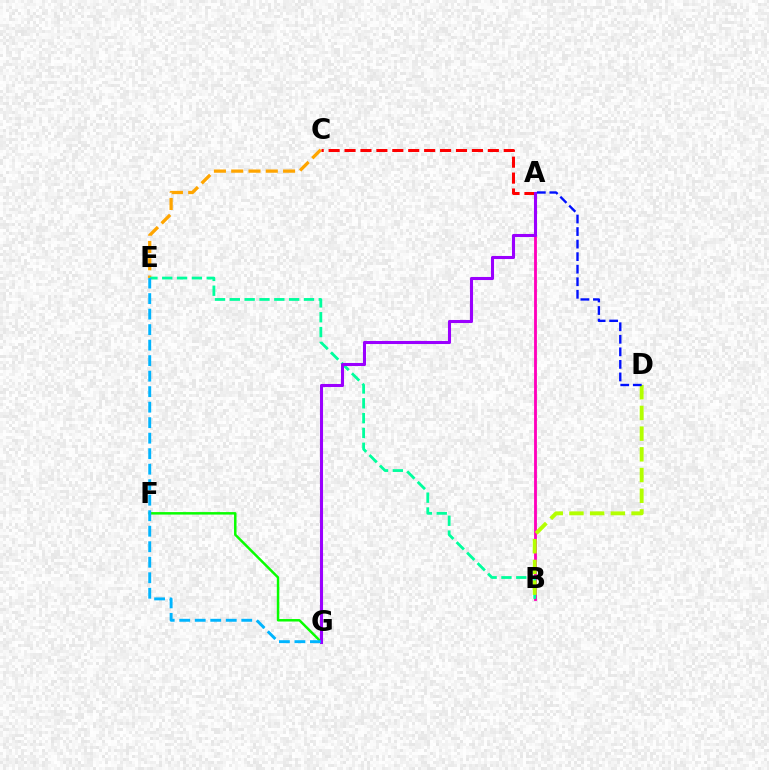{('A', 'B'): [{'color': '#ff00bd', 'line_style': 'solid', 'thickness': 2.04}], ('C', 'E'): [{'color': '#ffa500', 'line_style': 'dashed', 'thickness': 2.35}], ('A', 'C'): [{'color': '#ff0000', 'line_style': 'dashed', 'thickness': 2.16}], ('F', 'G'): [{'color': '#08ff00', 'line_style': 'solid', 'thickness': 1.79}], ('B', 'E'): [{'color': '#00ff9d', 'line_style': 'dashed', 'thickness': 2.01}], ('B', 'D'): [{'color': '#b3ff00', 'line_style': 'dashed', 'thickness': 2.81}], ('A', 'G'): [{'color': '#9b00ff', 'line_style': 'solid', 'thickness': 2.21}], ('A', 'D'): [{'color': '#0010ff', 'line_style': 'dashed', 'thickness': 1.7}], ('E', 'G'): [{'color': '#00b5ff', 'line_style': 'dashed', 'thickness': 2.11}]}